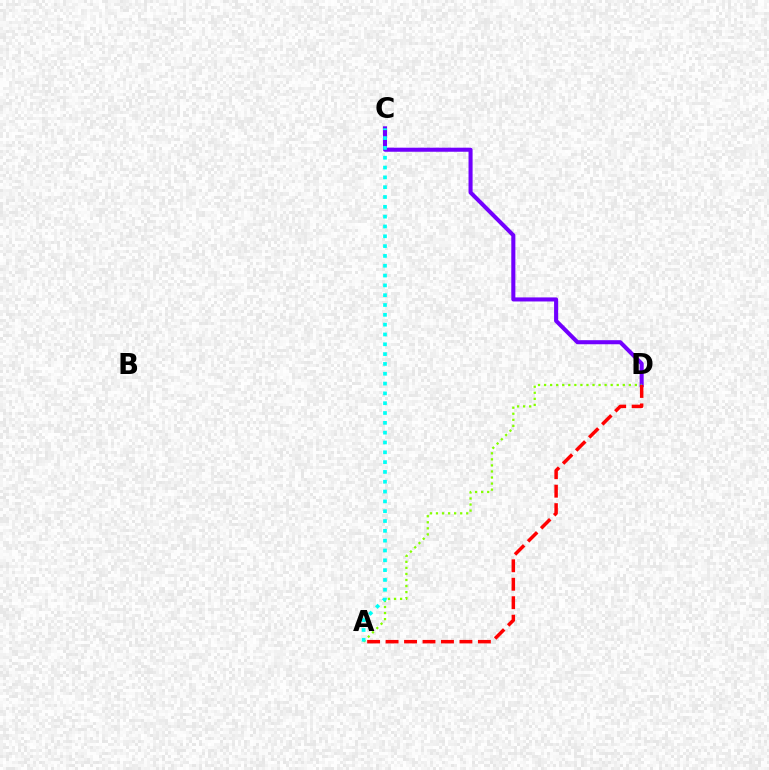{('C', 'D'): [{'color': '#7200ff', 'line_style': 'solid', 'thickness': 2.92}], ('A', 'D'): [{'color': '#84ff00', 'line_style': 'dotted', 'thickness': 1.64}, {'color': '#ff0000', 'line_style': 'dashed', 'thickness': 2.51}], ('A', 'C'): [{'color': '#00fff6', 'line_style': 'dotted', 'thickness': 2.67}]}